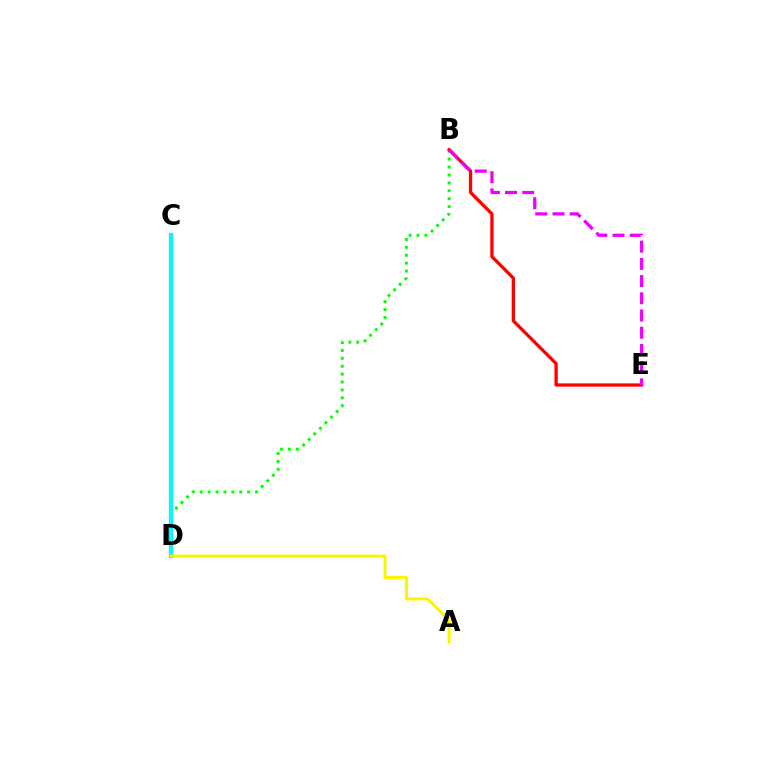{('B', 'D'): [{'color': '#08ff00', 'line_style': 'dotted', 'thickness': 2.15}], ('B', 'E'): [{'color': '#ff0000', 'line_style': 'solid', 'thickness': 2.36}, {'color': '#ee00ff', 'line_style': 'dashed', 'thickness': 2.34}], ('C', 'D'): [{'color': '#0010ff', 'line_style': 'solid', 'thickness': 2.95}, {'color': '#00fff6', 'line_style': 'solid', 'thickness': 2.79}], ('A', 'D'): [{'color': '#fcf500', 'line_style': 'solid', 'thickness': 2.18}]}